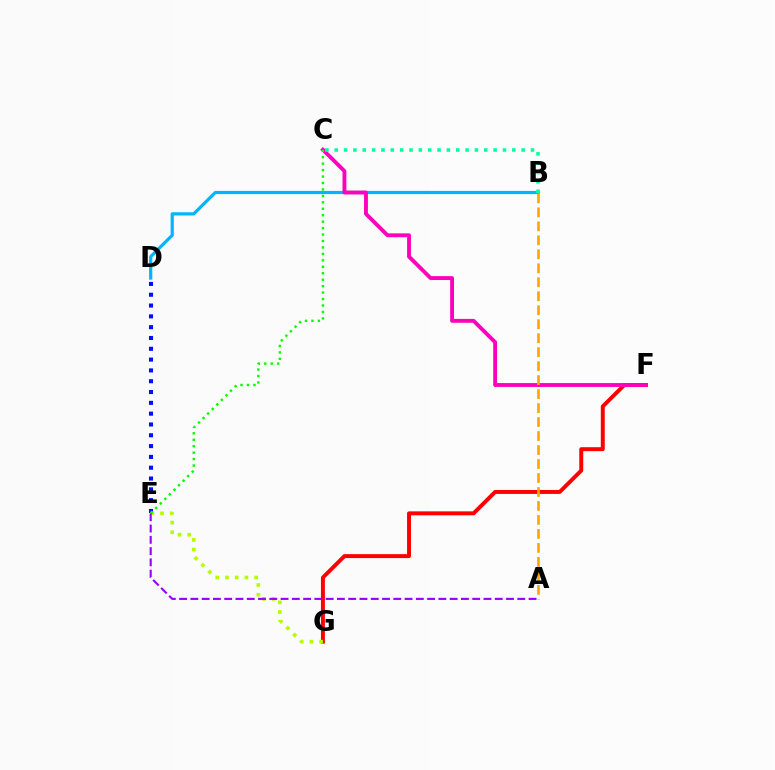{('B', 'D'): [{'color': '#00b5ff', 'line_style': 'solid', 'thickness': 2.31}], ('F', 'G'): [{'color': '#ff0000', 'line_style': 'solid', 'thickness': 2.84}], ('D', 'E'): [{'color': '#0010ff', 'line_style': 'dotted', 'thickness': 2.94}], ('C', 'F'): [{'color': '#ff00bd', 'line_style': 'solid', 'thickness': 2.78}], ('E', 'G'): [{'color': '#b3ff00', 'line_style': 'dotted', 'thickness': 2.64}], ('C', 'E'): [{'color': '#08ff00', 'line_style': 'dotted', 'thickness': 1.75}], ('A', 'E'): [{'color': '#9b00ff', 'line_style': 'dashed', 'thickness': 1.53}], ('A', 'B'): [{'color': '#ffa500', 'line_style': 'dashed', 'thickness': 1.9}], ('B', 'C'): [{'color': '#00ff9d', 'line_style': 'dotted', 'thickness': 2.54}]}